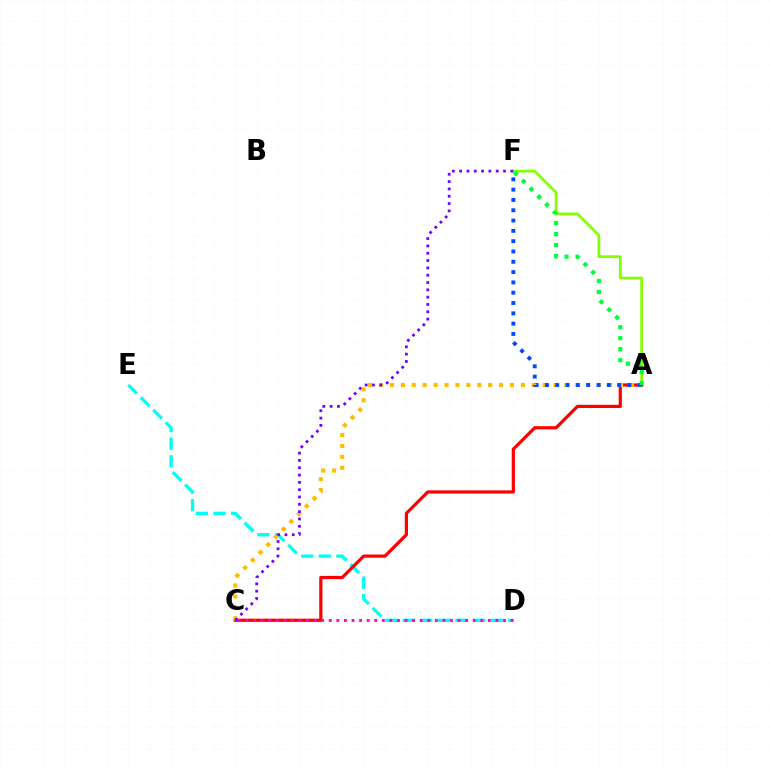{('D', 'E'): [{'color': '#00fff6', 'line_style': 'dashed', 'thickness': 2.39}], ('A', 'F'): [{'color': '#84ff00', 'line_style': 'solid', 'thickness': 1.97}, {'color': '#004bff', 'line_style': 'dotted', 'thickness': 2.8}, {'color': '#00ff39', 'line_style': 'dotted', 'thickness': 2.99}], ('A', 'C'): [{'color': '#ff0000', 'line_style': 'solid', 'thickness': 2.31}, {'color': '#ffbd00', 'line_style': 'dotted', 'thickness': 2.96}], ('C', 'F'): [{'color': '#7200ff', 'line_style': 'dotted', 'thickness': 1.99}], ('C', 'D'): [{'color': '#ff00cf', 'line_style': 'dotted', 'thickness': 2.06}]}